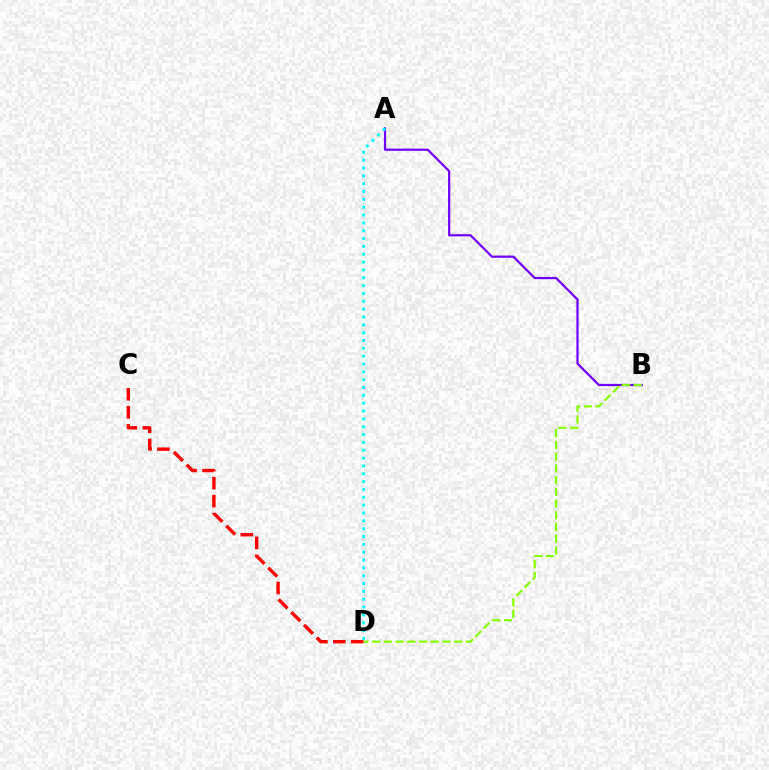{('C', 'D'): [{'color': '#ff0000', 'line_style': 'dashed', 'thickness': 2.44}], ('A', 'B'): [{'color': '#7200ff', 'line_style': 'solid', 'thickness': 1.61}], ('B', 'D'): [{'color': '#84ff00', 'line_style': 'dashed', 'thickness': 1.59}], ('A', 'D'): [{'color': '#00fff6', 'line_style': 'dotted', 'thickness': 2.13}]}